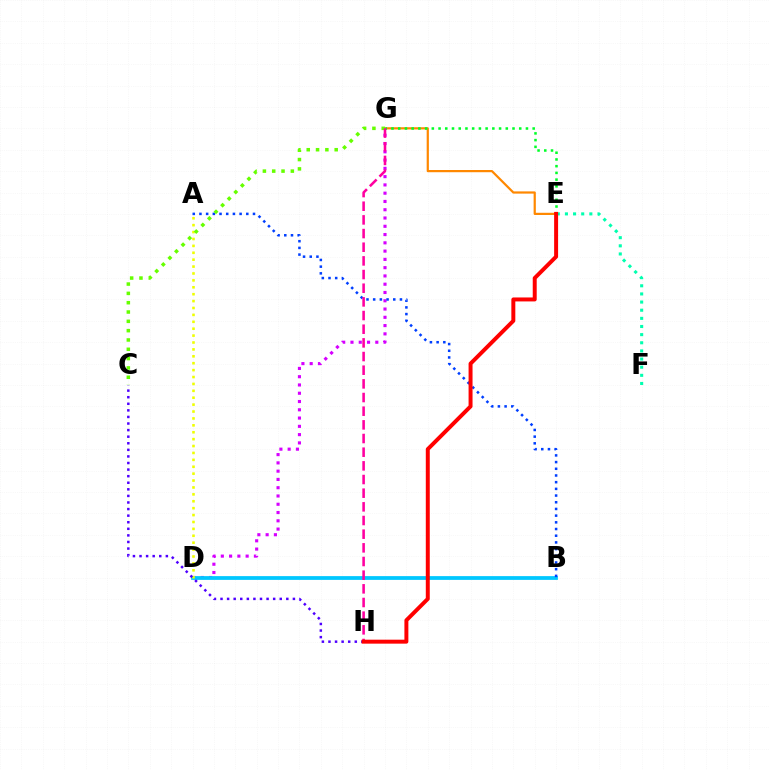{('E', 'G'): [{'color': '#ff8800', 'line_style': 'solid', 'thickness': 1.59}, {'color': '#00ff27', 'line_style': 'dotted', 'thickness': 1.83}], ('D', 'G'): [{'color': '#d600ff', 'line_style': 'dotted', 'thickness': 2.25}], ('B', 'D'): [{'color': '#00c7ff', 'line_style': 'solid', 'thickness': 2.71}], ('A', 'D'): [{'color': '#eeff00', 'line_style': 'dotted', 'thickness': 1.88}], ('E', 'F'): [{'color': '#00ffaf', 'line_style': 'dotted', 'thickness': 2.21}], ('A', 'B'): [{'color': '#003fff', 'line_style': 'dotted', 'thickness': 1.82}], ('C', 'G'): [{'color': '#66ff00', 'line_style': 'dotted', 'thickness': 2.53}], ('C', 'H'): [{'color': '#4f00ff', 'line_style': 'dotted', 'thickness': 1.79}], ('G', 'H'): [{'color': '#ff00a0', 'line_style': 'dashed', 'thickness': 1.86}], ('E', 'H'): [{'color': '#ff0000', 'line_style': 'solid', 'thickness': 2.85}]}